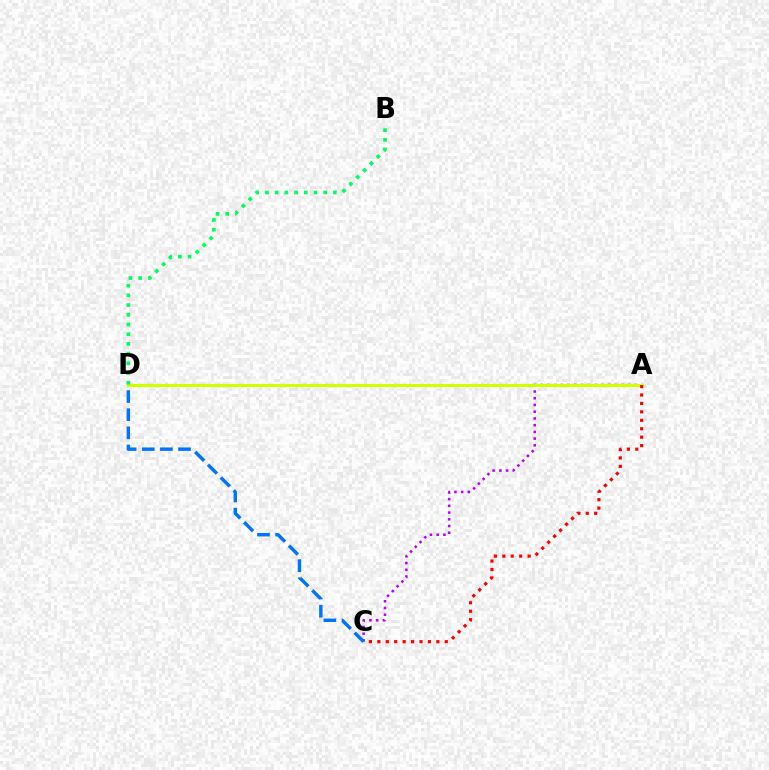{('A', 'C'): [{'color': '#b900ff', 'line_style': 'dotted', 'thickness': 1.83}, {'color': '#ff0000', 'line_style': 'dotted', 'thickness': 2.29}], ('A', 'D'): [{'color': '#d1ff00', 'line_style': 'solid', 'thickness': 2.23}], ('B', 'D'): [{'color': '#00ff5c', 'line_style': 'dotted', 'thickness': 2.64}], ('C', 'D'): [{'color': '#0074ff', 'line_style': 'dashed', 'thickness': 2.46}]}